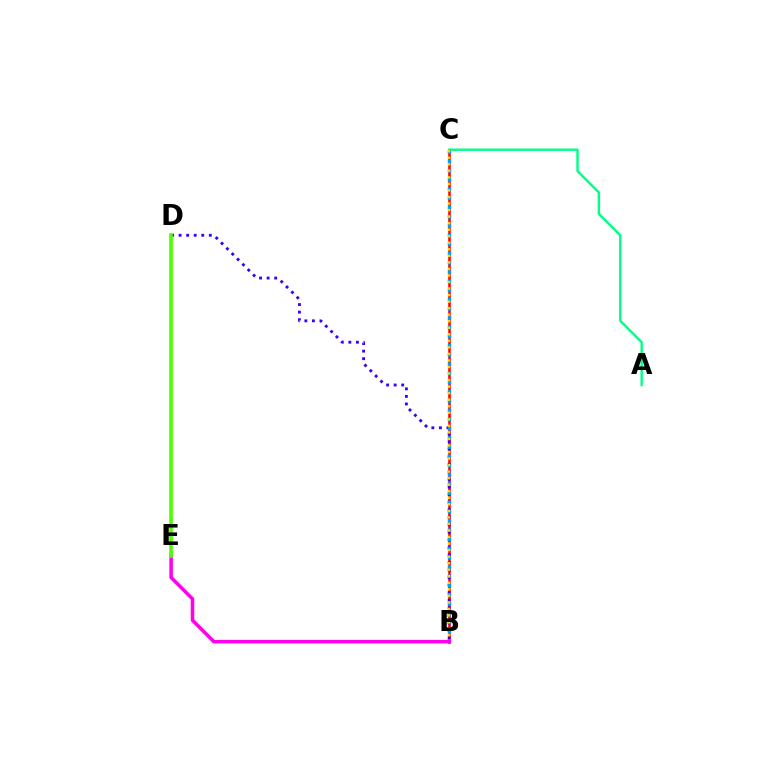{('B', 'C'): [{'color': '#ff0000', 'line_style': 'solid', 'thickness': 1.84}, {'color': '#009eff', 'line_style': 'dotted', 'thickness': 2.5}, {'color': '#ffd500', 'line_style': 'dotted', 'thickness': 1.78}], ('B', 'D'): [{'color': '#3700ff', 'line_style': 'dotted', 'thickness': 2.05}], ('A', 'C'): [{'color': '#00ff86', 'line_style': 'solid', 'thickness': 1.73}], ('B', 'E'): [{'color': '#ff00ed', 'line_style': 'solid', 'thickness': 2.54}], ('D', 'E'): [{'color': '#4fff00', 'line_style': 'solid', 'thickness': 2.63}]}